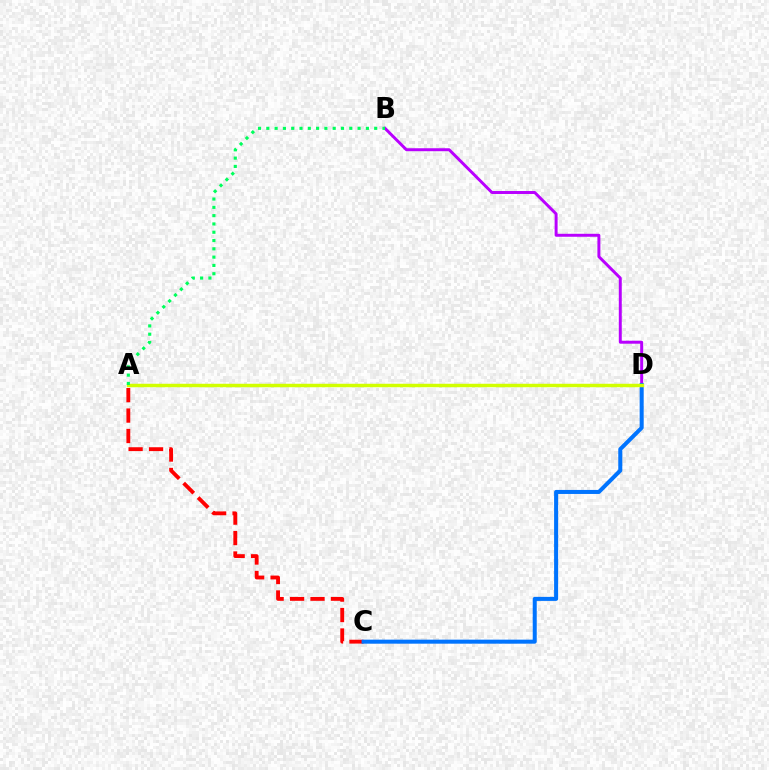{('A', 'C'): [{'color': '#ff0000', 'line_style': 'dashed', 'thickness': 2.78}], ('B', 'D'): [{'color': '#b900ff', 'line_style': 'solid', 'thickness': 2.13}], ('C', 'D'): [{'color': '#0074ff', 'line_style': 'solid', 'thickness': 2.9}], ('A', 'D'): [{'color': '#d1ff00', 'line_style': 'solid', 'thickness': 2.49}], ('A', 'B'): [{'color': '#00ff5c', 'line_style': 'dotted', 'thickness': 2.25}]}